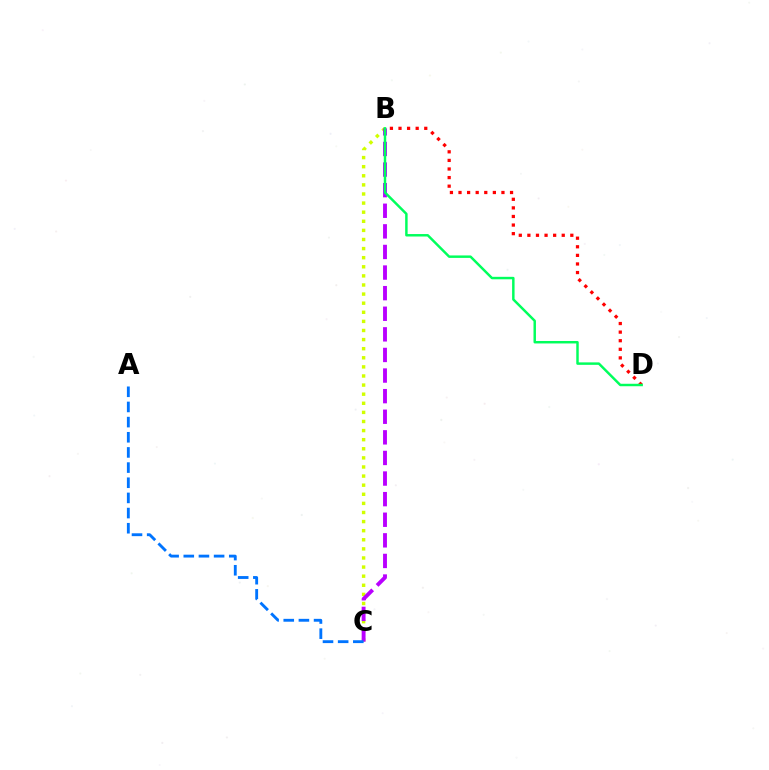{('B', 'C'): [{'color': '#d1ff00', 'line_style': 'dotted', 'thickness': 2.47}, {'color': '#b900ff', 'line_style': 'dashed', 'thickness': 2.8}], ('B', 'D'): [{'color': '#ff0000', 'line_style': 'dotted', 'thickness': 2.33}, {'color': '#00ff5c', 'line_style': 'solid', 'thickness': 1.77}], ('A', 'C'): [{'color': '#0074ff', 'line_style': 'dashed', 'thickness': 2.06}]}